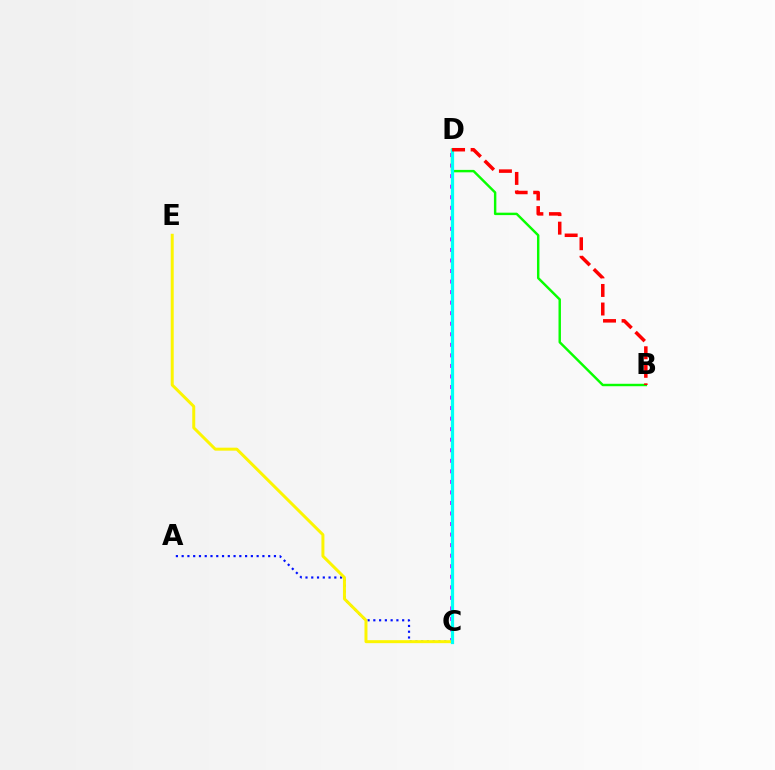{('A', 'C'): [{'color': '#0010ff', 'line_style': 'dotted', 'thickness': 1.57}], ('C', 'D'): [{'color': '#ee00ff', 'line_style': 'dotted', 'thickness': 2.86}, {'color': '#00fff6', 'line_style': 'solid', 'thickness': 2.32}], ('C', 'E'): [{'color': '#fcf500', 'line_style': 'solid', 'thickness': 2.15}], ('B', 'D'): [{'color': '#08ff00', 'line_style': 'solid', 'thickness': 1.75}, {'color': '#ff0000', 'line_style': 'dashed', 'thickness': 2.52}]}